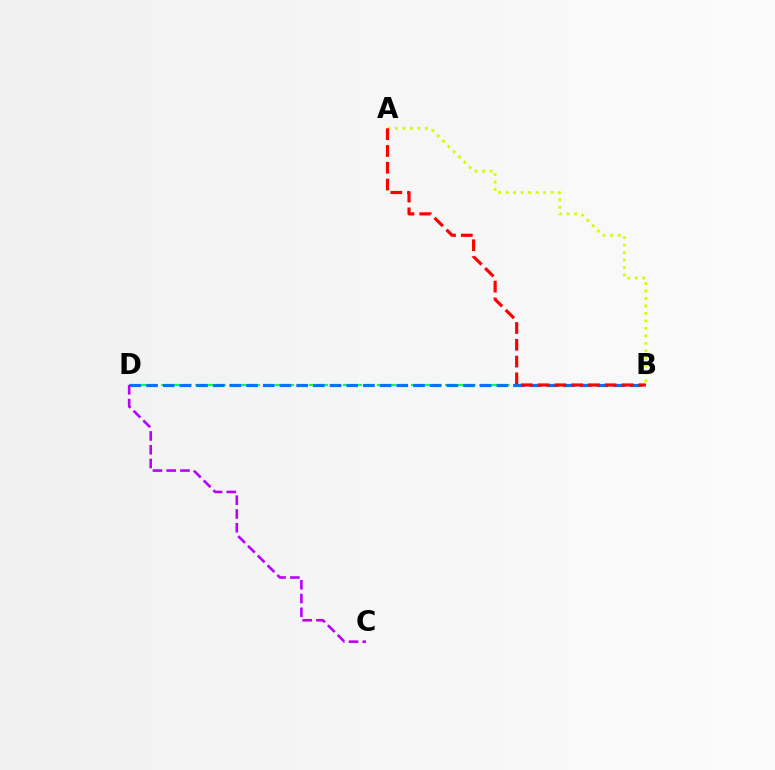{('B', 'D'): [{'color': '#00ff5c', 'line_style': 'dashed', 'thickness': 1.54}, {'color': '#0074ff', 'line_style': 'dashed', 'thickness': 2.27}], ('A', 'B'): [{'color': '#d1ff00', 'line_style': 'dotted', 'thickness': 2.03}, {'color': '#ff0000', 'line_style': 'dashed', 'thickness': 2.28}], ('C', 'D'): [{'color': '#b900ff', 'line_style': 'dashed', 'thickness': 1.87}]}